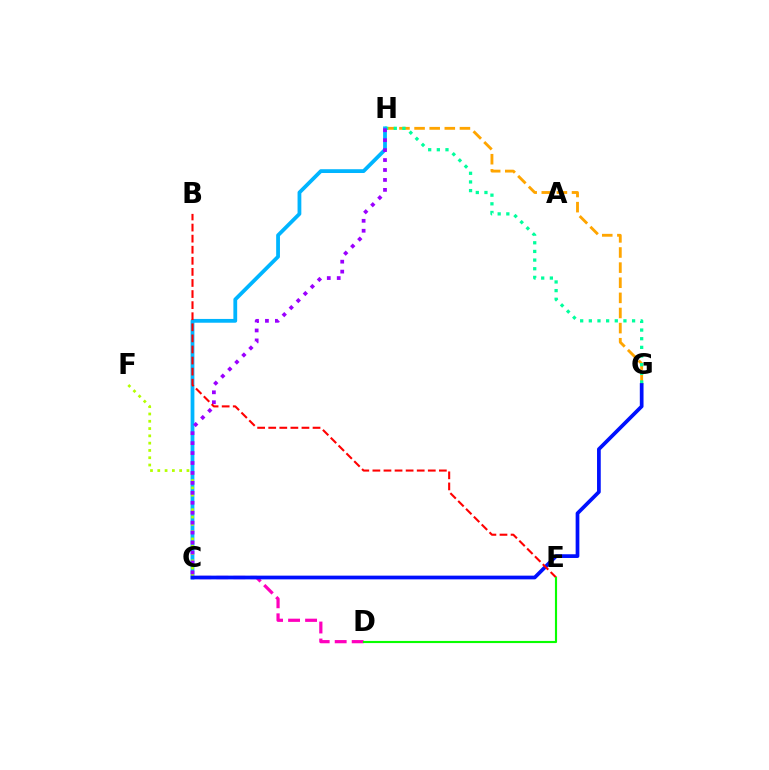{('G', 'H'): [{'color': '#ffa500', 'line_style': 'dashed', 'thickness': 2.05}, {'color': '#00ff9d', 'line_style': 'dotted', 'thickness': 2.35}], ('C', 'D'): [{'color': '#ff00bd', 'line_style': 'dashed', 'thickness': 2.31}], ('C', 'H'): [{'color': '#00b5ff', 'line_style': 'solid', 'thickness': 2.72}, {'color': '#9b00ff', 'line_style': 'dotted', 'thickness': 2.7}], ('C', 'F'): [{'color': '#b3ff00', 'line_style': 'dotted', 'thickness': 1.98}], ('C', 'G'): [{'color': '#0010ff', 'line_style': 'solid', 'thickness': 2.68}], ('B', 'E'): [{'color': '#ff0000', 'line_style': 'dashed', 'thickness': 1.51}], ('D', 'E'): [{'color': '#08ff00', 'line_style': 'solid', 'thickness': 1.54}]}